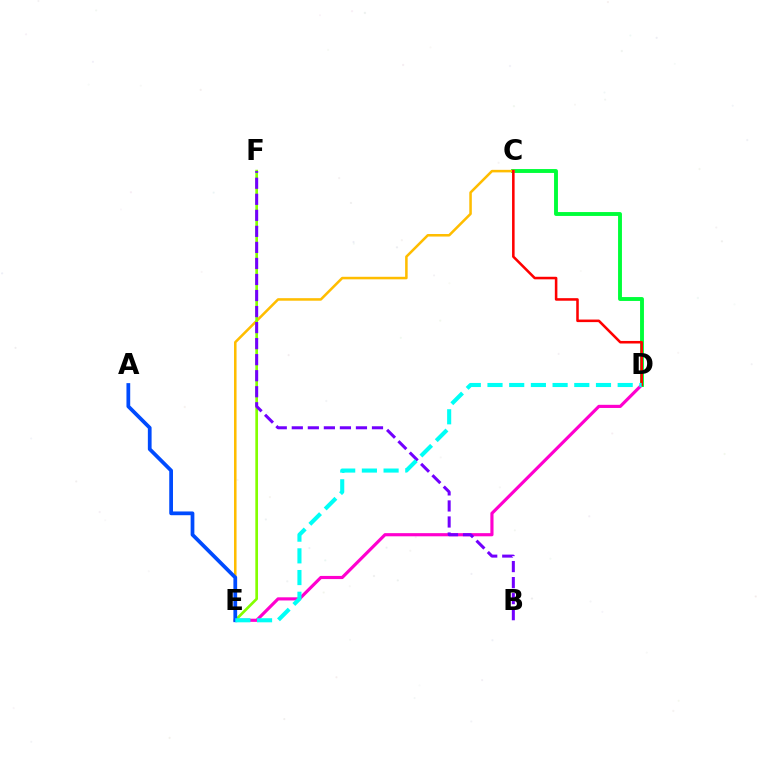{('D', 'E'): [{'color': '#ff00cf', 'line_style': 'solid', 'thickness': 2.27}, {'color': '#00fff6', 'line_style': 'dashed', 'thickness': 2.95}], ('C', 'D'): [{'color': '#00ff39', 'line_style': 'solid', 'thickness': 2.8}, {'color': '#ff0000', 'line_style': 'solid', 'thickness': 1.84}], ('C', 'E'): [{'color': '#ffbd00', 'line_style': 'solid', 'thickness': 1.83}], ('E', 'F'): [{'color': '#84ff00', 'line_style': 'solid', 'thickness': 1.93}], ('B', 'F'): [{'color': '#7200ff', 'line_style': 'dashed', 'thickness': 2.18}], ('A', 'E'): [{'color': '#004bff', 'line_style': 'solid', 'thickness': 2.7}]}